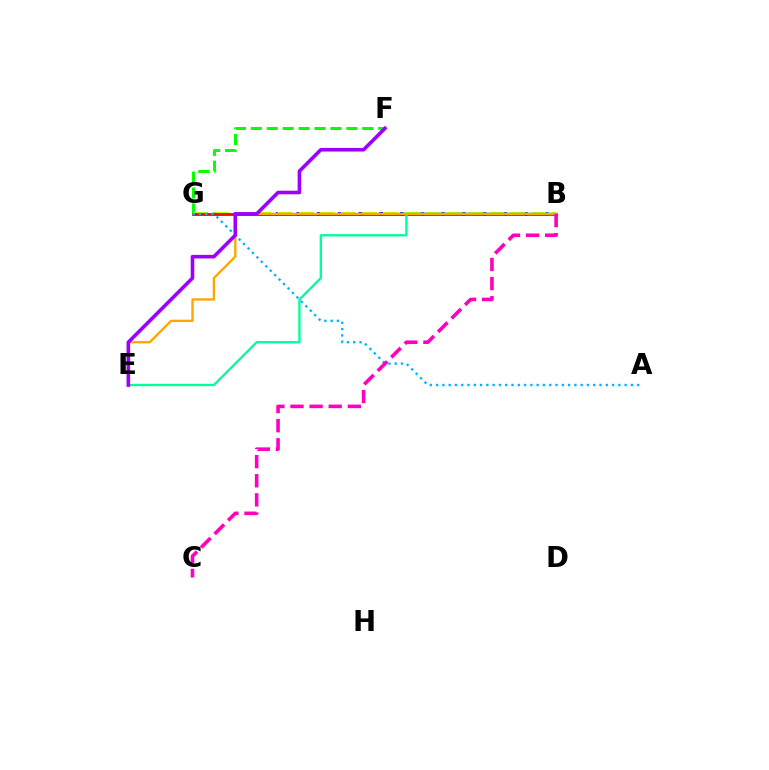{('B', 'G'): [{'color': '#0010ff', 'line_style': 'dotted', 'thickness': 2.81}, {'color': '#b3ff00', 'line_style': 'dashed', 'thickness': 2.87}, {'color': '#ff0000', 'line_style': 'solid', 'thickness': 2.0}], ('F', 'G'): [{'color': '#08ff00', 'line_style': 'dashed', 'thickness': 2.16}], ('B', 'E'): [{'color': '#00ff9d', 'line_style': 'solid', 'thickness': 1.7}, {'color': '#ffa500', 'line_style': 'solid', 'thickness': 1.68}], ('A', 'G'): [{'color': '#00b5ff', 'line_style': 'dotted', 'thickness': 1.71}], ('E', 'F'): [{'color': '#9b00ff', 'line_style': 'solid', 'thickness': 2.59}], ('B', 'C'): [{'color': '#ff00bd', 'line_style': 'dashed', 'thickness': 2.6}]}